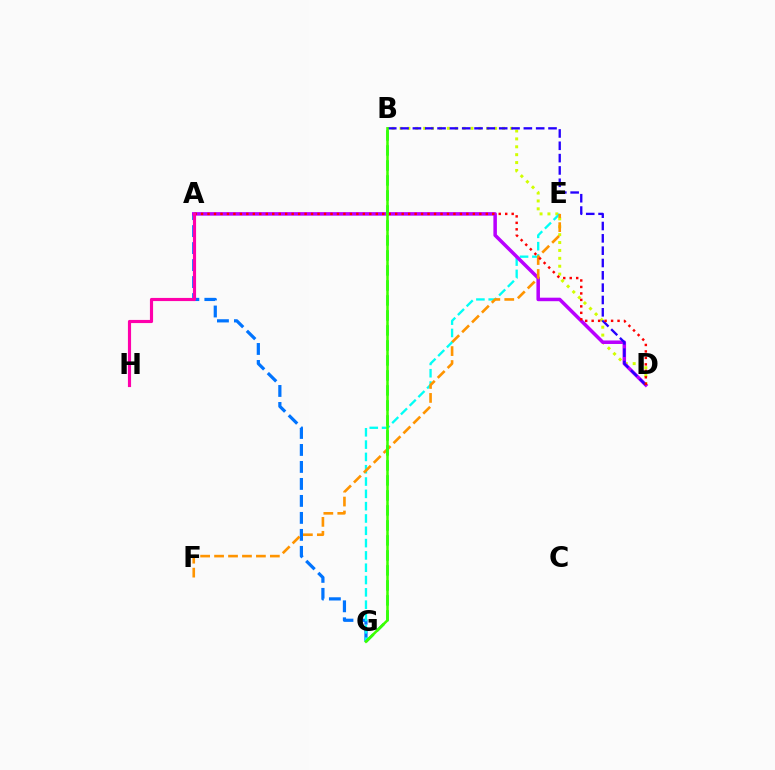{('B', 'D'): [{'color': '#d1ff00', 'line_style': 'dotted', 'thickness': 2.14}, {'color': '#2500ff', 'line_style': 'dashed', 'thickness': 1.67}], ('A', 'G'): [{'color': '#0074ff', 'line_style': 'dashed', 'thickness': 2.31}], ('E', 'G'): [{'color': '#00fff6', 'line_style': 'dashed', 'thickness': 1.67}], ('A', 'D'): [{'color': '#b900ff', 'line_style': 'solid', 'thickness': 2.53}, {'color': '#ff0000', 'line_style': 'dotted', 'thickness': 1.76}], ('E', 'F'): [{'color': '#ff9400', 'line_style': 'dashed', 'thickness': 1.89}], ('B', 'G'): [{'color': '#00ff5c', 'line_style': 'dashed', 'thickness': 2.04}, {'color': '#3dff00', 'line_style': 'solid', 'thickness': 1.83}], ('A', 'H'): [{'color': '#ff00ac', 'line_style': 'solid', 'thickness': 2.27}]}